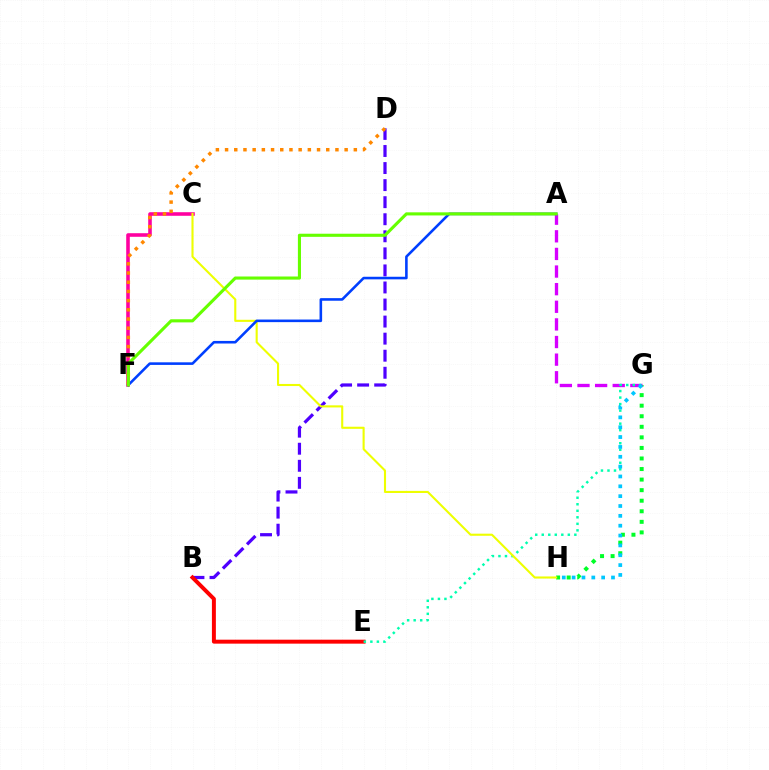{('C', 'F'): [{'color': '#ff00a0', 'line_style': 'solid', 'thickness': 2.58}], ('B', 'D'): [{'color': '#4f00ff', 'line_style': 'dashed', 'thickness': 2.32}], ('G', 'H'): [{'color': '#00ff27', 'line_style': 'dotted', 'thickness': 2.87}, {'color': '#00c7ff', 'line_style': 'dotted', 'thickness': 2.68}], ('B', 'E'): [{'color': '#ff0000', 'line_style': 'solid', 'thickness': 2.85}], ('D', 'F'): [{'color': '#ff8800', 'line_style': 'dotted', 'thickness': 2.5}], ('A', 'G'): [{'color': '#d600ff', 'line_style': 'dashed', 'thickness': 2.39}], ('E', 'G'): [{'color': '#00ffaf', 'line_style': 'dotted', 'thickness': 1.77}], ('C', 'H'): [{'color': '#eeff00', 'line_style': 'solid', 'thickness': 1.52}], ('A', 'F'): [{'color': '#003fff', 'line_style': 'solid', 'thickness': 1.86}, {'color': '#66ff00', 'line_style': 'solid', 'thickness': 2.24}]}